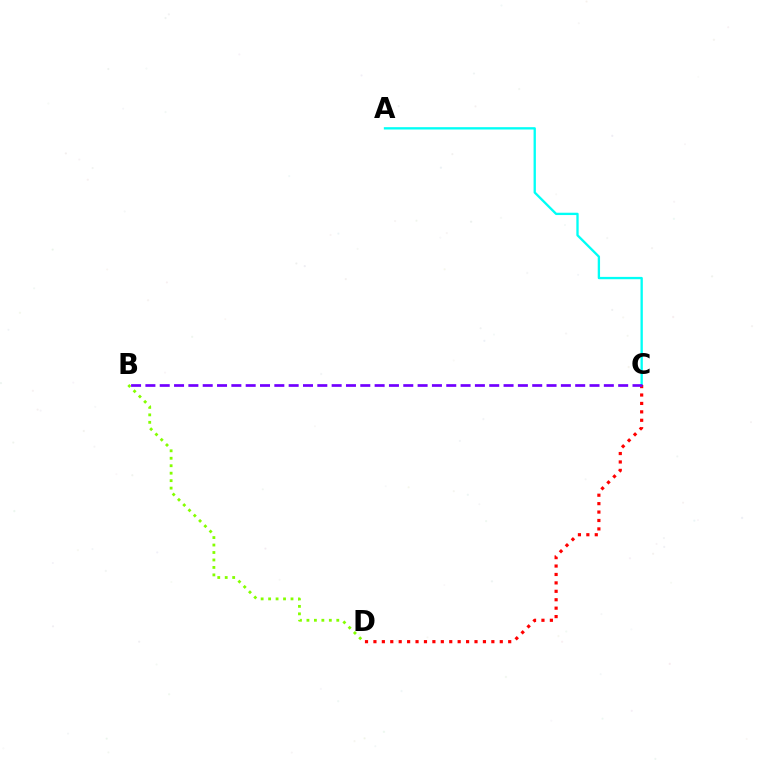{('A', 'C'): [{'color': '#00fff6', 'line_style': 'solid', 'thickness': 1.68}], ('B', 'D'): [{'color': '#84ff00', 'line_style': 'dotted', 'thickness': 2.03}], ('C', 'D'): [{'color': '#ff0000', 'line_style': 'dotted', 'thickness': 2.29}], ('B', 'C'): [{'color': '#7200ff', 'line_style': 'dashed', 'thickness': 1.95}]}